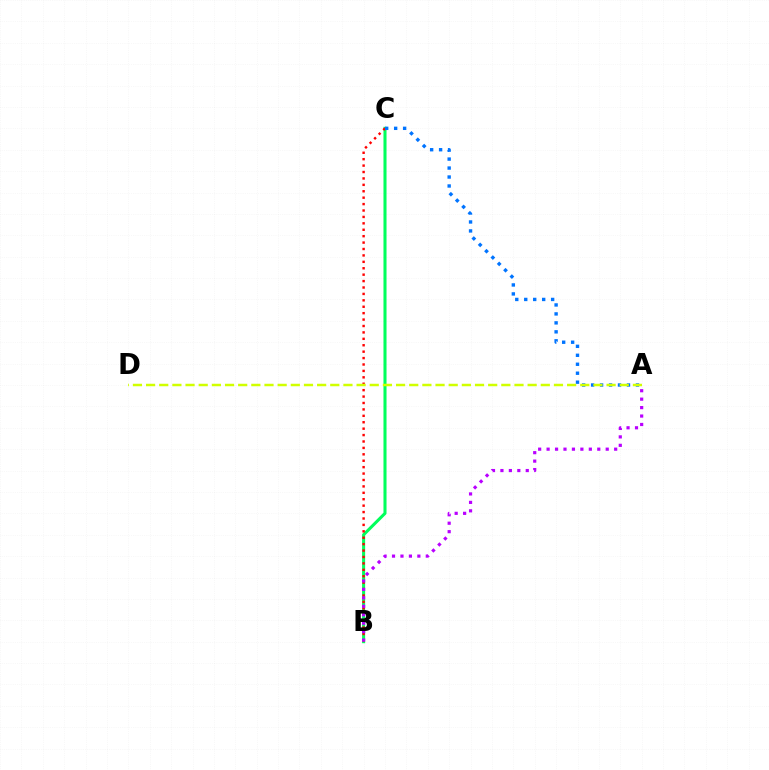{('B', 'C'): [{'color': '#00ff5c', 'line_style': 'solid', 'thickness': 2.2}, {'color': '#ff0000', 'line_style': 'dotted', 'thickness': 1.74}], ('A', 'C'): [{'color': '#0074ff', 'line_style': 'dotted', 'thickness': 2.44}], ('A', 'D'): [{'color': '#d1ff00', 'line_style': 'dashed', 'thickness': 1.79}], ('A', 'B'): [{'color': '#b900ff', 'line_style': 'dotted', 'thickness': 2.29}]}